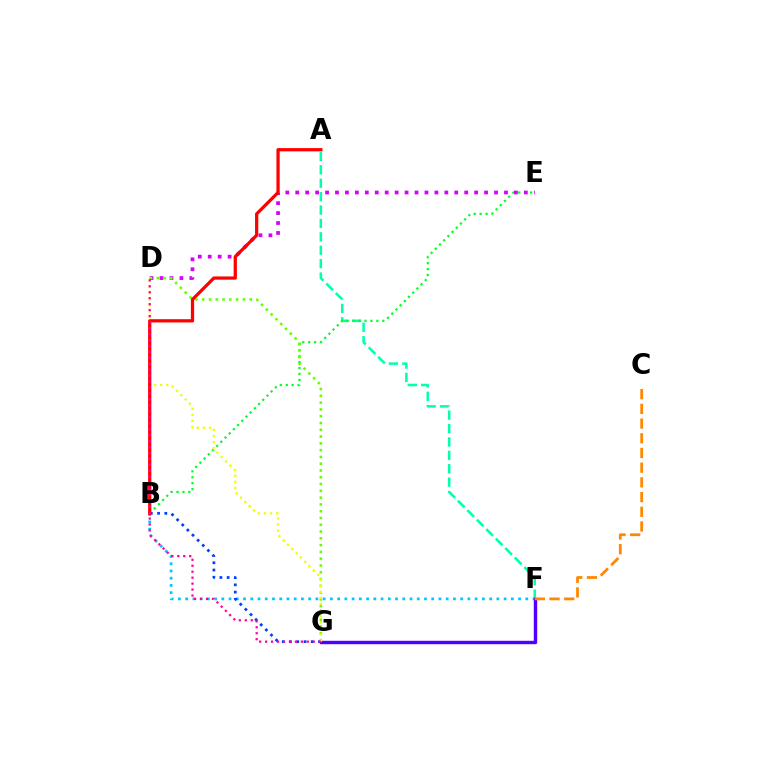{('A', 'F'): [{'color': '#00ffaf', 'line_style': 'dashed', 'thickness': 1.82}], ('B', 'E'): [{'color': '#00ff27', 'line_style': 'dotted', 'thickness': 1.61}], ('D', 'E'): [{'color': '#d600ff', 'line_style': 'dotted', 'thickness': 2.7}], ('D', 'G'): [{'color': '#66ff00', 'line_style': 'dotted', 'thickness': 1.84}, {'color': '#eeff00', 'line_style': 'dotted', 'thickness': 1.65}, {'color': '#ff00a0', 'line_style': 'dotted', 'thickness': 1.62}], ('B', 'F'): [{'color': '#00c7ff', 'line_style': 'dotted', 'thickness': 1.97}], ('B', 'G'): [{'color': '#003fff', 'line_style': 'dotted', 'thickness': 1.97}], ('F', 'G'): [{'color': '#4f00ff', 'line_style': 'solid', 'thickness': 2.46}], ('A', 'B'): [{'color': '#ff0000', 'line_style': 'solid', 'thickness': 2.34}], ('C', 'F'): [{'color': '#ff8800', 'line_style': 'dashed', 'thickness': 2.0}]}